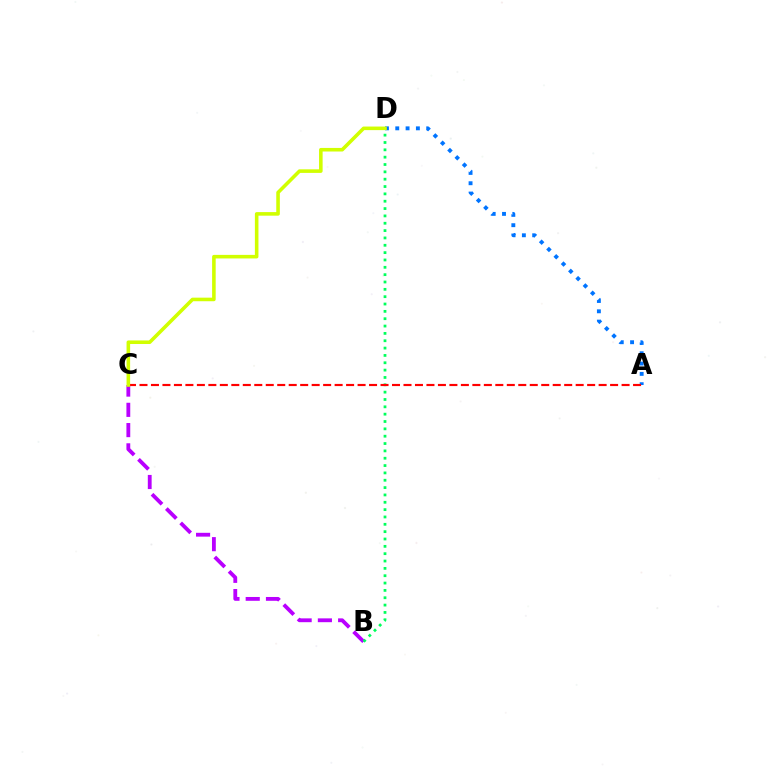{('A', 'D'): [{'color': '#0074ff', 'line_style': 'dotted', 'thickness': 2.8}], ('B', 'C'): [{'color': '#b900ff', 'line_style': 'dashed', 'thickness': 2.75}], ('B', 'D'): [{'color': '#00ff5c', 'line_style': 'dotted', 'thickness': 2.0}], ('A', 'C'): [{'color': '#ff0000', 'line_style': 'dashed', 'thickness': 1.56}], ('C', 'D'): [{'color': '#d1ff00', 'line_style': 'solid', 'thickness': 2.58}]}